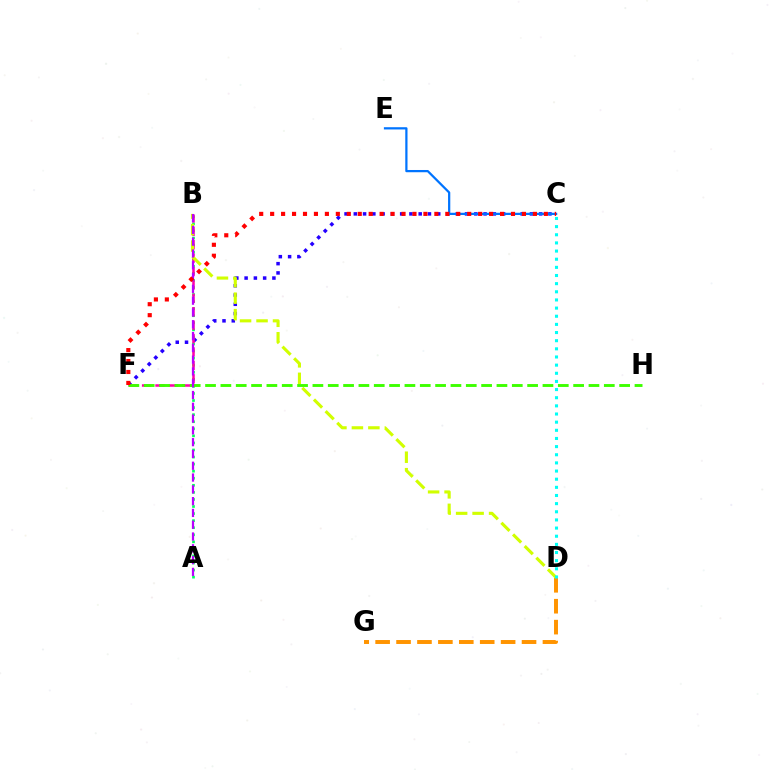{('D', 'G'): [{'color': '#ff9400', 'line_style': 'dashed', 'thickness': 2.84}], ('C', 'F'): [{'color': '#2500ff', 'line_style': 'dotted', 'thickness': 2.52}, {'color': '#ff0000', 'line_style': 'dotted', 'thickness': 2.97}], ('A', 'B'): [{'color': '#00ff5c', 'line_style': 'dotted', 'thickness': 1.92}, {'color': '#b900ff', 'line_style': 'dashed', 'thickness': 1.6}], ('B', 'F'): [{'color': '#ff00ac', 'line_style': 'dashed', 'thickness': 1.82}], ('B', 'D'): [{'color': '#d1ff00', 'line_style': 'dashed', 'thickness': 2.24}], ('C', 'D'): [{'color': '#00fff6', 'line_style': 'dotted', 'thickness': 2.21}], ('F', 'H'): [{'color': '#3dff00', 'line_style': 'dashed', 'thickness': 2.08}], ('C', 'E'): [{'color': '#0074ff', 'line_style': 'solid', 'thickness': 1.61}]}